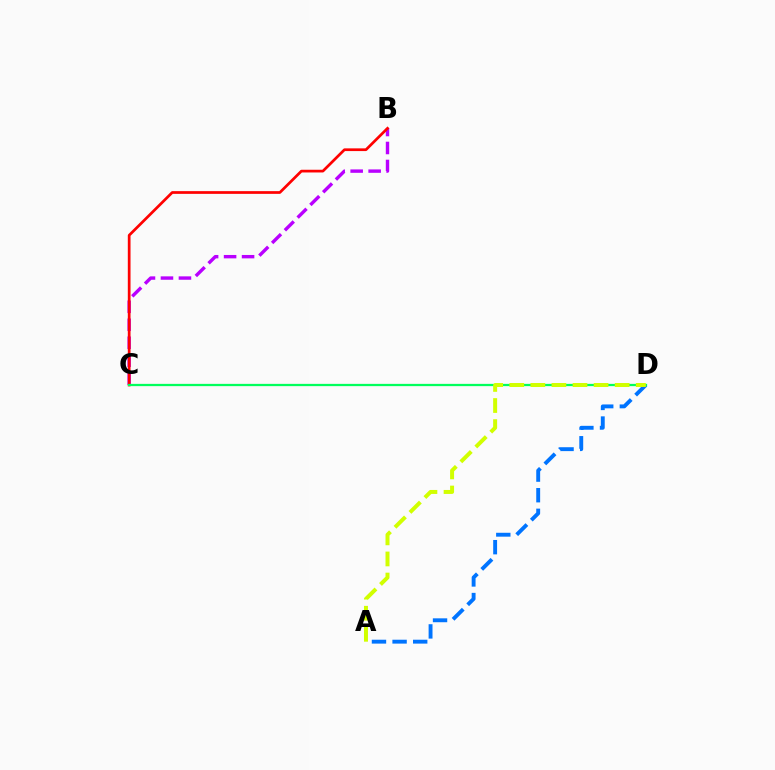{('A', 'D'): [{'color': '#0074ff', 'line_style': 'dashed', 'thickness': 2.8}, {'color': '#d1ff00', 'line_style': 'dashed', 'thickness': 2.86}], ('B', 'C'): [{'color': '#b900ff', 'line_style': 'dashed', 'thickness': 2.44}, {'color': '#ff0000', 'line_style': 'solid', 'thickness': 1.95}], ('C', 'D'): [{'color': '#00ff5c', 'line_style': 'solid', 'thickness': 1.63}]}